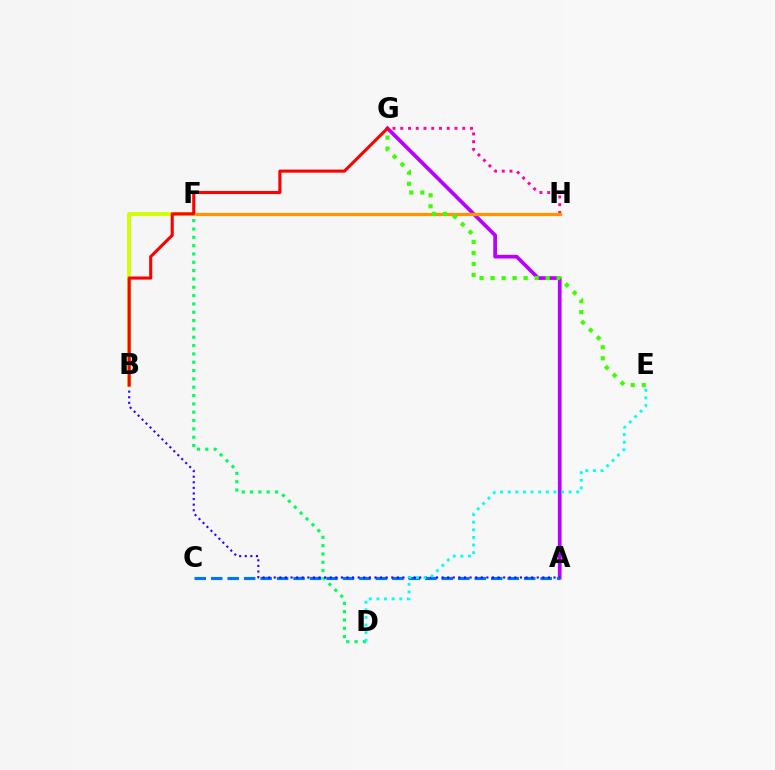{('D', 'F'): [{'color': '#00ff5c', 'line_style': 'dotted', 'thickness': 2.26}], ('G', 'H'): [{'color': '#ff00ac', 'line_style': 'dotted', 'thickness': 2.1}], ('A', 'G'): [{'color': '#b900ff', 'line_style': 'solid', 'thickness': 2.66}], ('F', 'H'): [{'color': '#ff9400', 'line_style': 'solid', 'thickness': 2.33}], ('A', 'C'): [{'color': '#0074ff', 'line_style': 'dashed', 'thickness': 2.24}], ('A', 'B'): [{'color': '#2500ff', 'line_style': 'dotted', 'thickness': 1.52}], ('E', 'G'): [{'color': '#3dff00', 'line_style': 'dotted', 'thickness': 2.99}], ('B', 'F'): [{'color': '#d1ff00', 'line_style': 'solid', 'thickness': 2.77}], ('D', 'E'): [{'color': '#00fff6', 'line_style': 'dotted', 'thickness': 2.07}], ('B', 'G'): [{'color': '#ff0000', 'line_style': 'solid', 'thickness': 2.22}]}